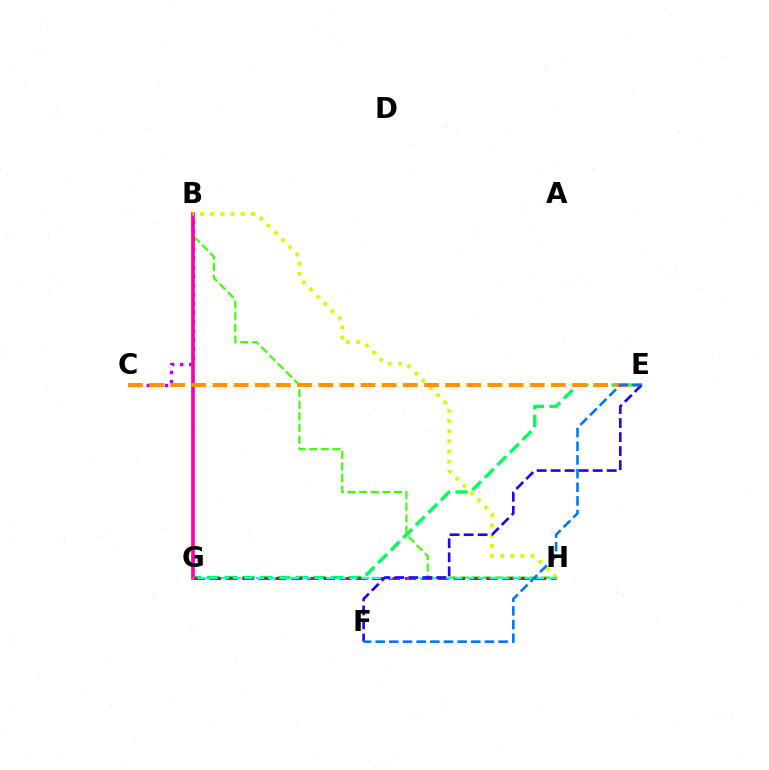{('E', 'G'): [{'color': '#00ff5c', 'line_style': 'dashed', 'thickness': 2.41}], ('B', 'C'): [{'color': '#b900ff', 'line_style': 'dotted', 'thickness': 2.46}], ('B', 'H'): [{'color': '#3dff00', 'line_style': 'dashed', 'thickness': 1.58}, {'color': '#d1ff00', 'line_style': 'dotted', 'thickness': 2.77}], ('B', 'G'): [{'color': '#ff00ac', 'line_style': 'solid', 'thickness': 2.63}], ('G', 'H'): [{'color': '#ff0000', 'line_style': 'dashed', 'thickness': 2.21}, {'color': '#00fff6', 'line_style': 'dashed', 'thickness': 1.59}], ('C', 'E'): [{'color': '#ff9400', 'line_style': 'dashed', 'thickness': 2.87}], ('E', 'F'): [{'color': '#2500ff', 'line_style': 'dashed', 'thickness': 1.9}, {'color': '#0074ff', 'line_style': 'dashed', 'thickness': 1.86}]}